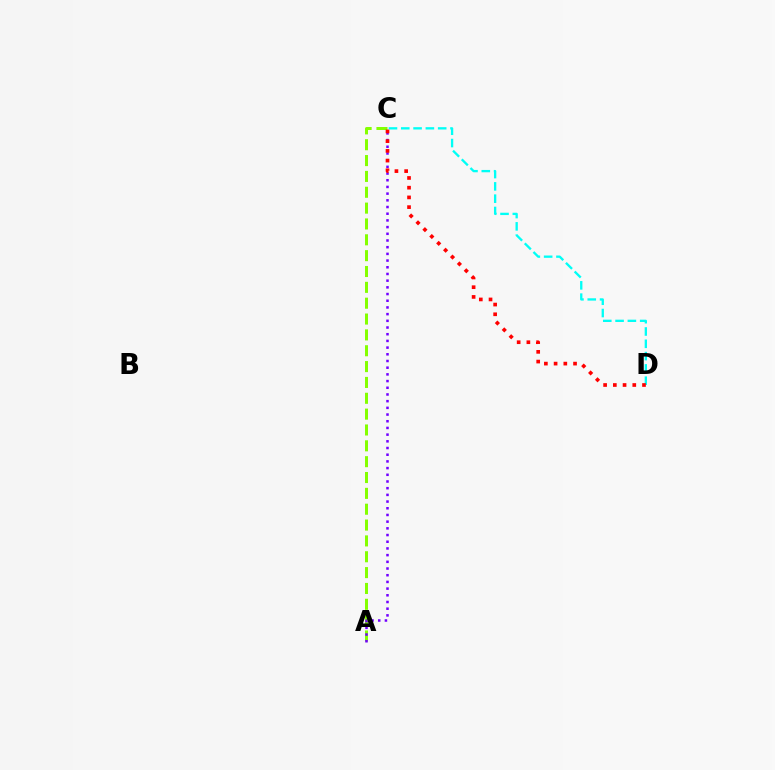{('A', 'C'): [{'color': '#84ff00', 'line_style': 'dashed', 'thickness': 2.15}, {'color': '#7200ff', 'line_style': 'dotted', 'thickness': 1.82}], ('C', 'D'): [{'color': '#00fff6', 'line_style': 'dashed', 'thickness': 1.67}, {'color': '#ff0000', 'line_style': 'dotted', 'thickness': 2.64}]}